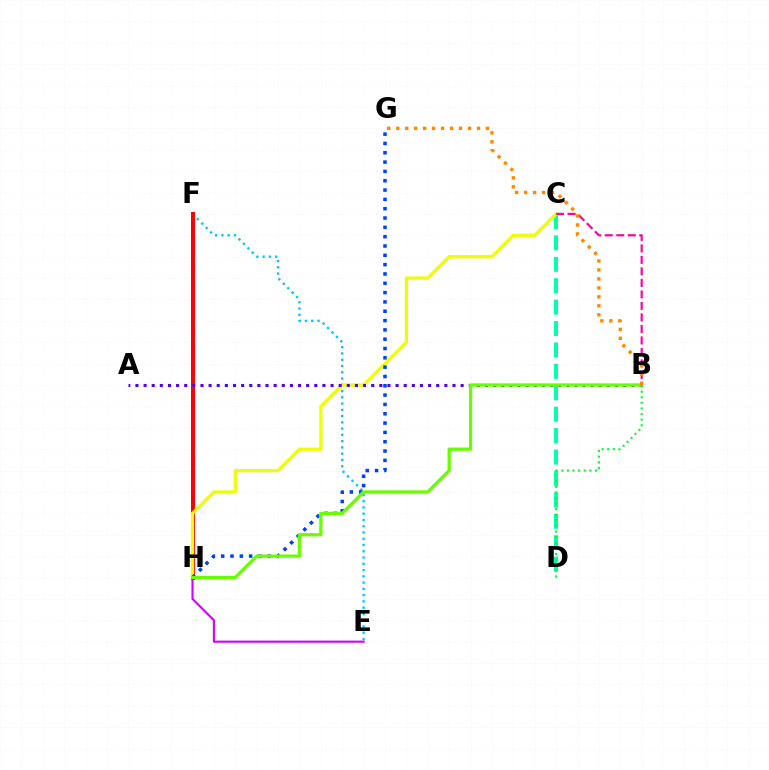{('C', 'D'): [{'color': '#00ffaf', 'line_style': 'dashed', 'thickness': 2.91}], ('E', 'F'): [{'color': '#00c7ff', 'line_style': 'dotted', 'thickness': 1.7}], ('F', 'H'): [{'color': '#ff0000', 'line_style': 'solid', 'thickness': 2.86}], ('C', 'H'): [{'color': '#eeff00', 'line_style': 'solid', 'thickness': 2.34}], ('E', 'H'): [{'color': '#d600ff', 'line_style': 'solid', 'thickness': 1.54}], ('B', 'C'): [{'color': '#ff00a0', 'line_style': 'dashed', 'thickness': 1.56}], ('G', 'H'): [{'color': '#003fff', 'line_style': 'dotted', 'thickness': 2.53}], ('A', 'B'): [{'color': '#4f00ff', 'line_style': 'dotted', 'thickness': 2.21}], ('B', 'H'): [{'color': '#66ff00', 'line_style': 'solid', 'thickness': 2.34}], ('B', 'G'): [{'color': '#ff8800', 'line_style': 'dotted', 'thickness': 2.44}], ('B', 'D'): [{'color': '#00ff27', 'line_style': 'dotted', 'thickness': 1.52}]}